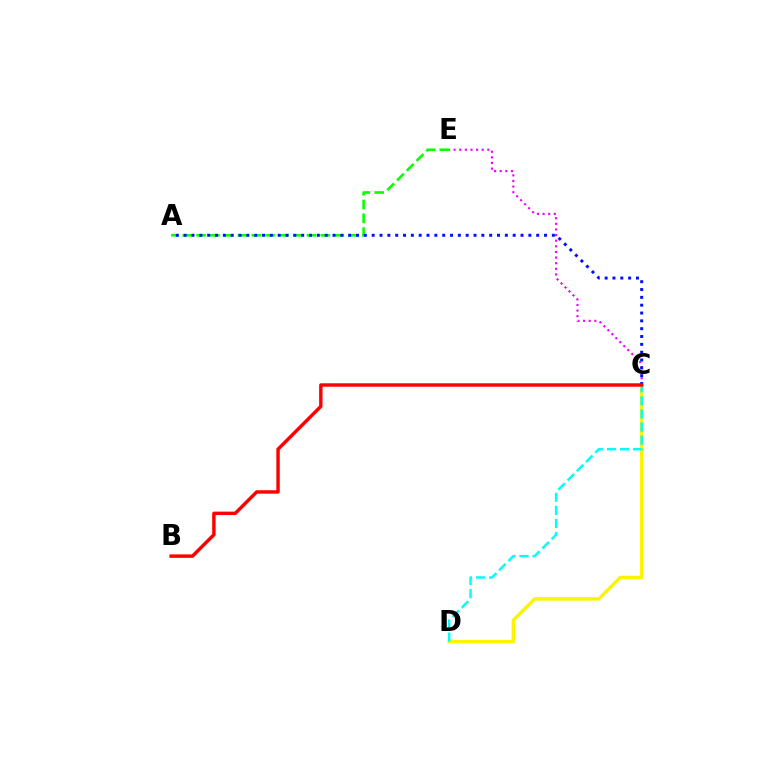{('C', 'E'): [{'color': '#ee00ff', 'line_style': 'dotted', 'thickness': 1.53}], ('C', 'D'): [{'color': '#fcf500', 'line_style': 'solid', 'thickness': 2.49}, {'color': '#00fff6', 'line_style': 'dashed', 'thickness': 1.78}], ('A', 'E'): [{'color': '#08ff00', 'line_style': 'dashed', 'thickness': 1.88}], ('A', 'C'): [{'color': '#0010ff', 'line_style': 'dotted', 'thickness': 2.13}], ('B', 'C'): [{'color': '#ff0000', 'line_style': 'solid', 'thickness': 2.46}]}